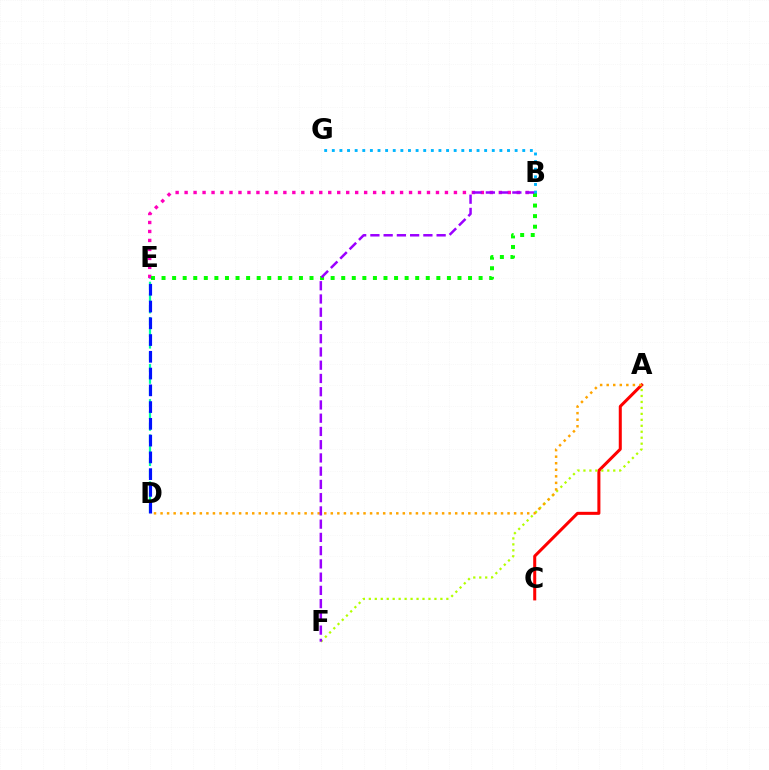{('D', 'E'): [{'color': '#00ff9d', 'line_style': 'dashed', 'thickness': 1.6}, {'color': '#0010ff', 'line_style': 'dashed', 'thickness': 2.28}], ('B', 'E'): [{'color': '#ff00bd', 'line_style': 'dotted', 'thickness': 2.44}, {'color': '#08ff00', 'line_style': 'dotted', 'thickness': 2.87}], ('A', 'C'): [{'color': '#ff0000', 'line_style': 'solid', 'thickness': 2.18}], ('A', 'F'): [{'color': '#b3ff00', 'line_style': 'dotted', 'thickness': 1.62}], ('A', 'D'): [{'color': '#ffa500', 'line_style': 'dotted', 'thickness': 1.78}], ('B', 'F'): [{'color': '#9b00ff', 'line_style': 'dashed', 'thickness': 1.8}], ('B', 'G'): [{'color': '#00b5ff', 'line_style': 'dotted', 'thickness': 2.07}]}